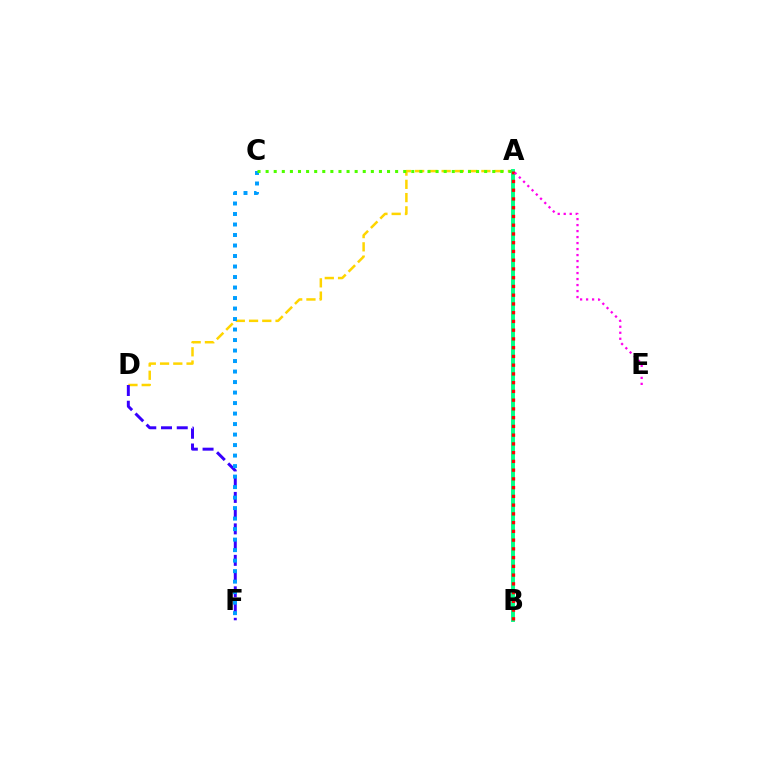{('A', 'D'): [{'color': '#ffd500', 'line_style': 'dashed', 'thickness': 1.8}], ('D', 'F'): [{'color': '#3700ff', 'line_style': 'dashed', 'thickness': 2.14}], ('A', 'B'): [{'color': '#00ff86', 'line_style': 'solid', 'thickness': 2.81}, {'color': '#ff0000', 'line_style': 'dotted', 'thickness': 2.38}], ('C', 'F'): [{'color': '#009eff', 'line_style': 'dotted', 'thickness': 2.85}], ('A', 'C'): [{'color': '#4fff00', 'line_style': 'dotted', 'thickness': 2.2}], ('A', 'E'): [{'color': '#ff00ed', 'line_style': 'dotted', 'thickness': 1.63}]}